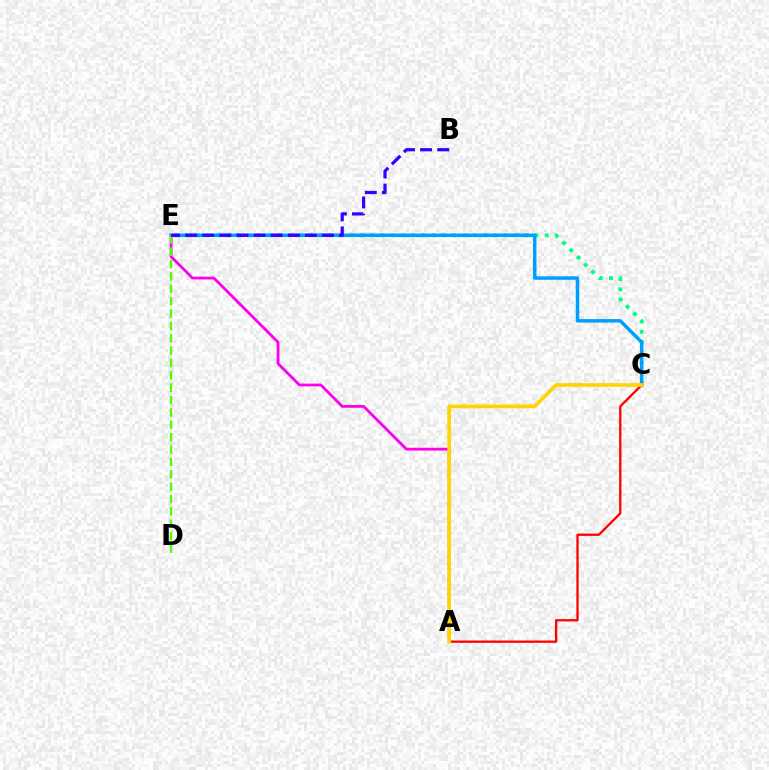{('A', 'E'): [{'color': '#ff00ed', 'line_style': 'solid', 'thickness': 2.02}], ('A', 'C'): [{'color': '#ff0000', 'line_style': 'solid', 'thickness': 1.66}, {'color': '#ffd500', 'line_style': 'solid', 'thickness': 2.63}], ('C', 'E'): [{'color': '#00ff86', 'line_style': 'dotted', 'thickness': 2.79}, {'color': '#009eff', 'line_style': 'solid', 'thickness': 2.5}], ('D', 'E'): [{'color': '#4fff00', 'line_style': 'dashed', 'thickness': 1.68}], ('B', 'E'): [{'color': '#3700ff', 'line_style': 'dashed', 'thickness': 2.32}]}